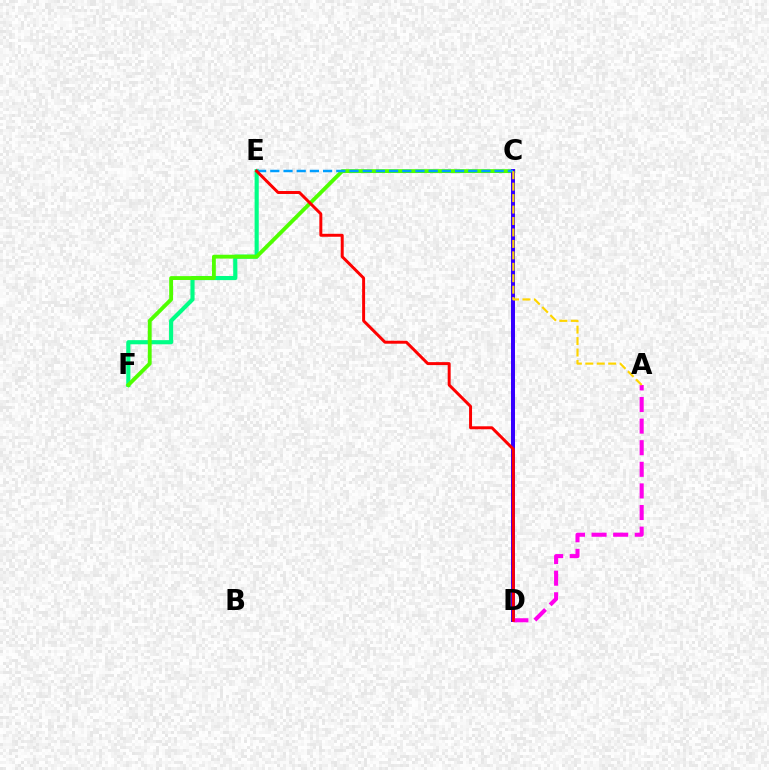{('E', 'F'): [{'color': '#00ff86', 'line_style': 'solid', 'thickness': 2.98}], ('C', 'F'): [{'color': '#4fff00', 'line_style': 'solid', 'thickness': 2.78}], ('C', 'D'): [{'color': '#3700ff', 'line_style': 'solid', 'thickness': 2.88}], ('A', 'D'): [{'color': '#ff00ed', 'line_style': 'dashed', 'thickness': 2.93}], ('C', 'E'): [{'color': '#009eff', 'line_style': 'dashed', 'thickness': 1.79}], ('D', 'E'): [{'color': '#ff0000', 'line_style': 'solid', 'thickness': 2.13}], ('A', 'C'): [{'color': '#ffd500', 'line_style': 'dashed', 'thickness': 1.56}]}